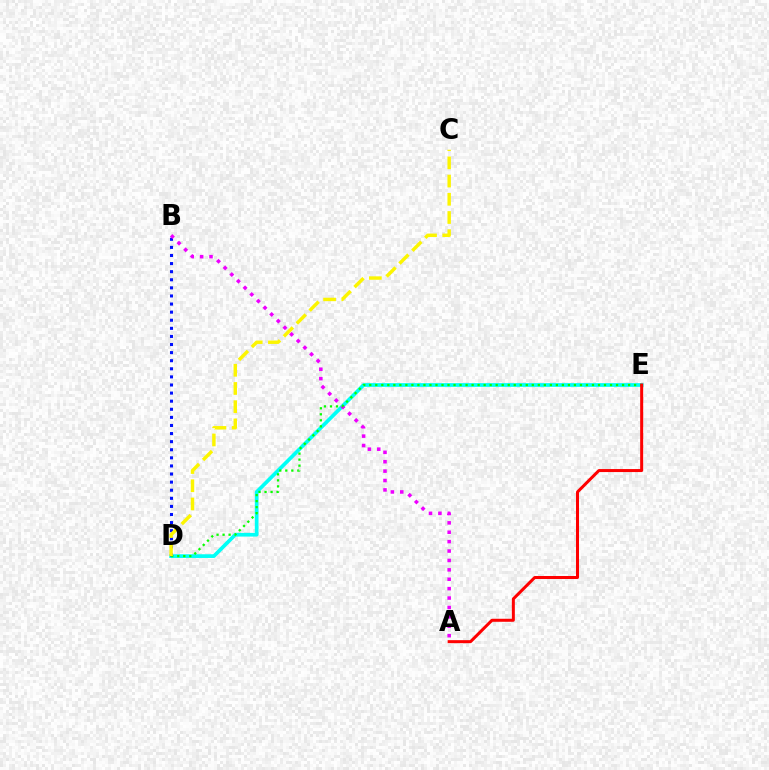{('D', 'E'): [{'color': '#00fff6', 'line_style': 'solid', 'thickness': 2.67}, {'color': '#08ff00', 'line_style': 'dotted', 'thickness': 1.64}], ('B', 'D'): [{'color': '#0010ff', 'line_style': 'dotted', 'thickness': 2.2}], ('A', 'B'): [{'color': '#ee00ff', 'line_style': 'dotted', 'thickness': 2.55}], ('C', 'D'): [{'color': '#fcf500', 'line_style': 'dashed', 'thickness': 2.47}], ('A', 'E'): [{'color': '#ff0000', 'line_style': 'solid', 'thickness': 2.17}]}